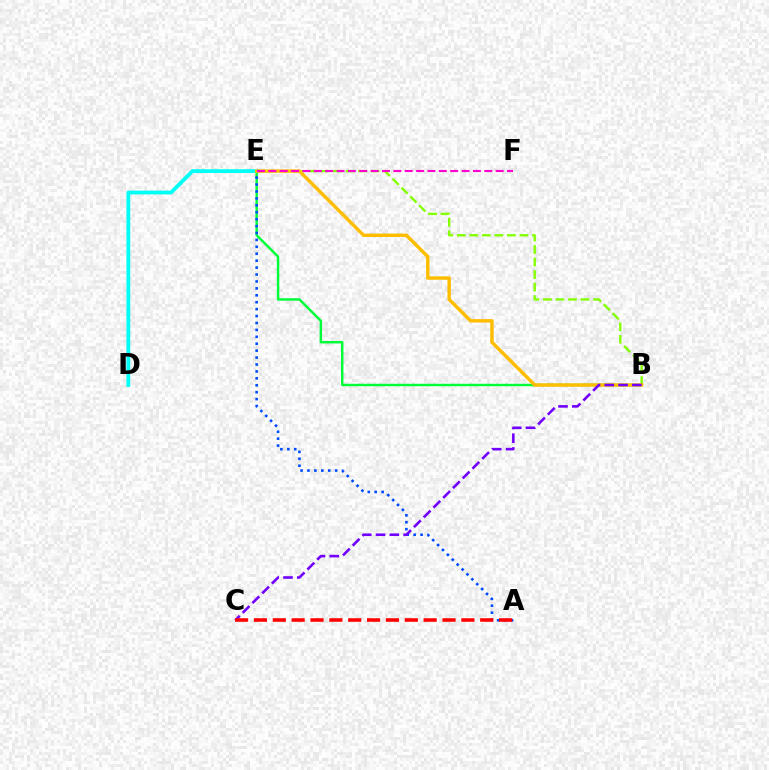{('B', 'E'): [{'color': '#00ff39', 'line_style': 'solid', 'thickness': 1.77}, {'color': '#84ff00', 'line_style': 'dashed', 'thickness': 1.7}, {'color': '#ffbd00', 'line_style': 'solid', 'thickness': 2.47}], ('A', 'E'): [{'color': '#004bff', 'line_style': 'dotted', 'thickness': 1.88}], ('D', 'E'): [{'color': '#00fff6', 'line_style': 'solid', 'thickness': 2.73}], ('B', 'C'): [{'color': '#7200ff', 'line_style': 'dashed', 'thickness': 1.87}], ('A', 'C'): [{'color': '#ff0000', 'line_style': 'dashed', 'thickness': 2.56}], ('E', 'F'): [{'color': '#ff00cf', 'line_style': 'dashed', 'thickness': 1.54}]}